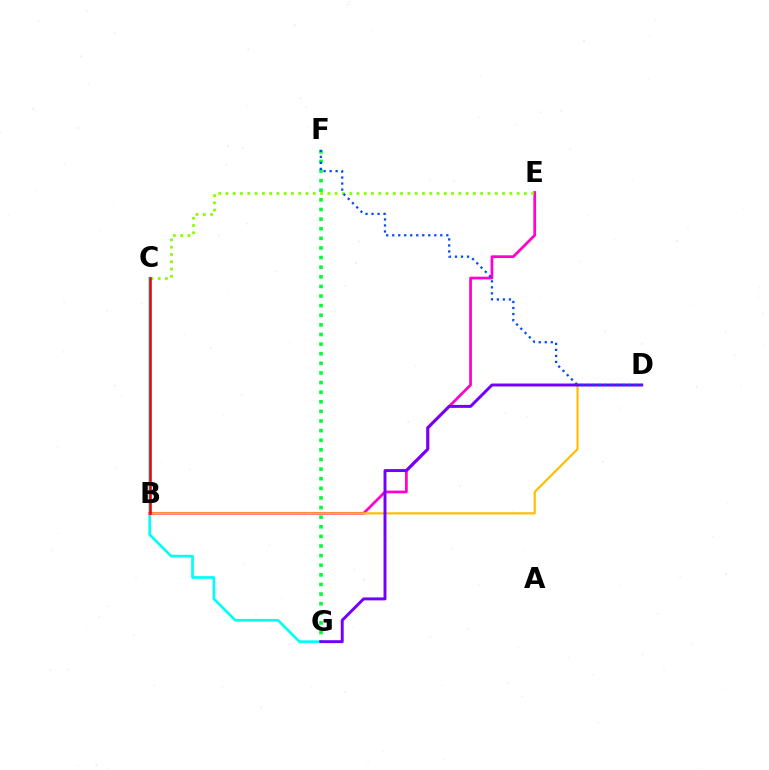{('C', 'G'): [{'color': '#00fff6', 'line_style': 'solid', 'thickness': 1.93}], ('B', 'E'): [{'color': '#ff00cf', 'line_style': 'solid', 'thickness': 1.97}], ('B', 'D'): [{'color': '#ffbd00', 'line_style': 'solid', 'thickness': 1.57}], ('F', 'G'): [{'color': '#00ff39', 'line_style': 'dotted', 'thickness': 2.61}], ('C', 'E'): [{'color': '#84ff00', 'line_style': 'dotted', 'thickness': 1.98}], ('B', 'C'): [{'color': '#ff0000', 'line_style': 'solid', 'thickness': 1.88}], ('D', 'G'): [{'color': '#7200ff', 'line_style': 'solid', 'thickness': 2.12}], ('D', 'F'): [{'color': '#004bff', 'line_style': 'dotted', 'thickness': 1.63}]}